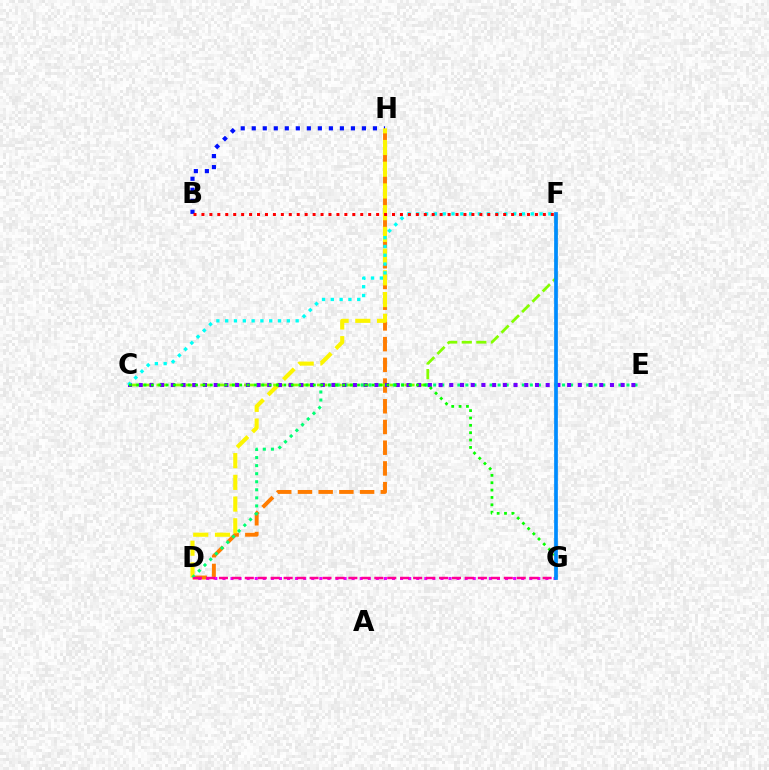{('D', 'H'): [{'color': '#ff7c00', 'line_style': 'dashed', 'thickness': 2.81}, {'color': '#fcf500', 'line_style': 'dashed', 'thickness': 2.95}], ('B', 'H'): [{'color': '#0010ff', 'line_style': 'dotted', 'thickness': 2.99}], ('C', 'F'): [{'color': '#84ff00', 'line_style': 'dashed', 'thickness': 1.98}, {'color': '#00fff6', 'line_style': 'dotted', 'thickness': 2.39}], ('D', 'G'): [{'color': '#ee00ff', 'line_style': 'dotted', 'thickness': 2.19}, {'color': '#ff0094', 'line_style': 'dashed', 'thickness': 1.76}], ('D', 'E'): [{'color': '#00ff74', 'line_style': 'dotted', 'thickness': 2.19}], ('C', 'E'): [{'color': '#7200ff', 'line_style': 'dotted', 'thickness': 2.91}], ('C', 'G'): [{'color': '#08ff00', 'line_style': 'dotted', 'thickness': 2.0}], ('F', 'G'): [{'color': '#008cff', 'line_style': 'solid', 'thickness': 2.67}], ('B', 'F'): [{'color': '#ff0000', 'line_style': 'dotted', 'thickness': 2.16}]}